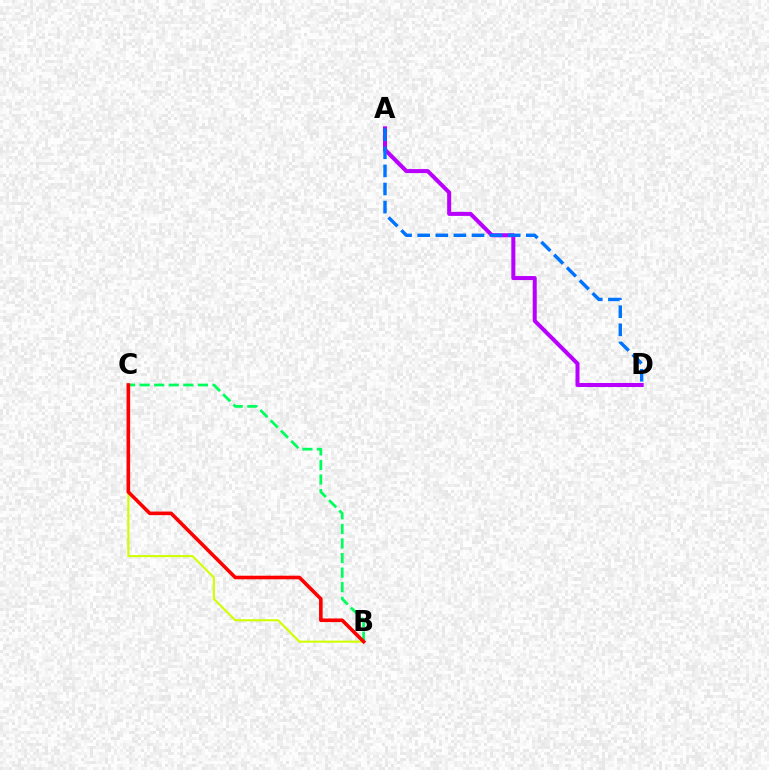{('A', 'D'): [{'color': '#b900ff', 'line_style': 'solid', 'thickness': 2.9}, {'color': '#0074ff', 'line_style': 'dashed', 'thickness': 2.46}], ('B', 'C'): [{'color': '#d1ff00', 'line_style': 'solid', 'thickness': 1.52}, {'color': '#00ff5c', 'line_style': 'dashed', 'thickness': 1.98}, {'color': '#ff0000', 'line_style': 'solid', 'thickness': 2.59}]}